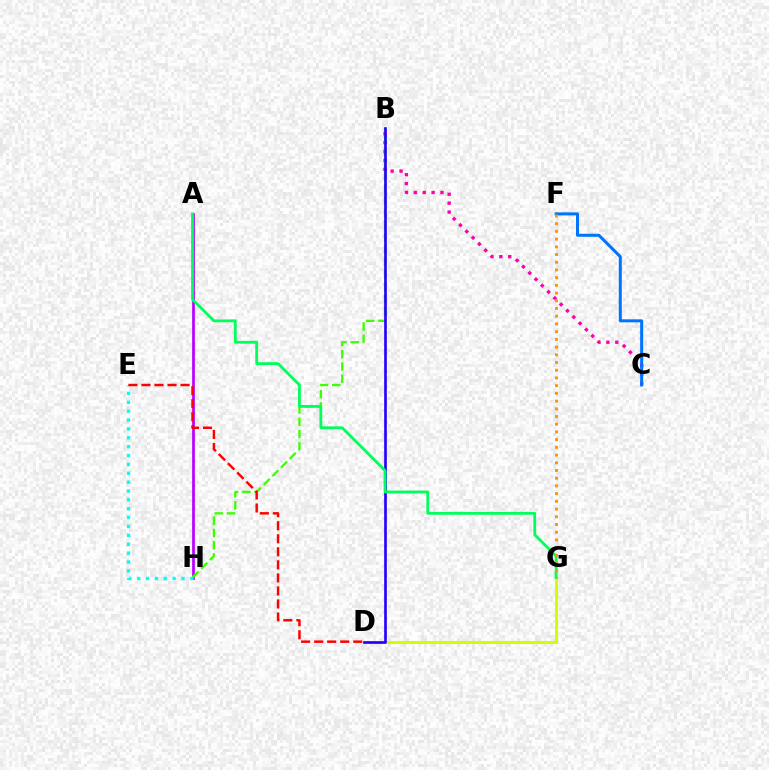{('A', 'H'): [{'color': '#b900ff', 'line_style': 'solid', 'thickness': 1.96}], ('D', 'G'): [{'color': '#d1ff00', 'line_style': 'solid', 'thickness': 2.19}], ('B', 'C'): [{'color': '#ff00ac', 'line_style': 'dotted', 'thickness': 2.42}], ('B', 'H'): [{'color': '#3dff00', 'line_style': 'dashed', 'thickness': 1.67}], ('E', 'H'): [{'color': '#00fff6', 'line_style': 'dotted', 'thickness': 2.41}], ('B', 'D'): [{'color': '#2500ff', 'line_style': 'solid', 'thickness': 1.91}], ('C', 'F'): [{'color': '#0074ff', 'line_style': 'solid', 'thickness': 2.17}], ('A', 'G'): [{'color': '#00ff5c', 'line_style': 'solid', 'thickness': 2.02}], ('D', 'E'): [{'color': '#ff0000', 'line_style': 'dashed', 'thickness': 1.77}], ('F', 'G'): [{'color': '#ff9400', 'line_style': 'dotted', 'thickness': 2.1}]}